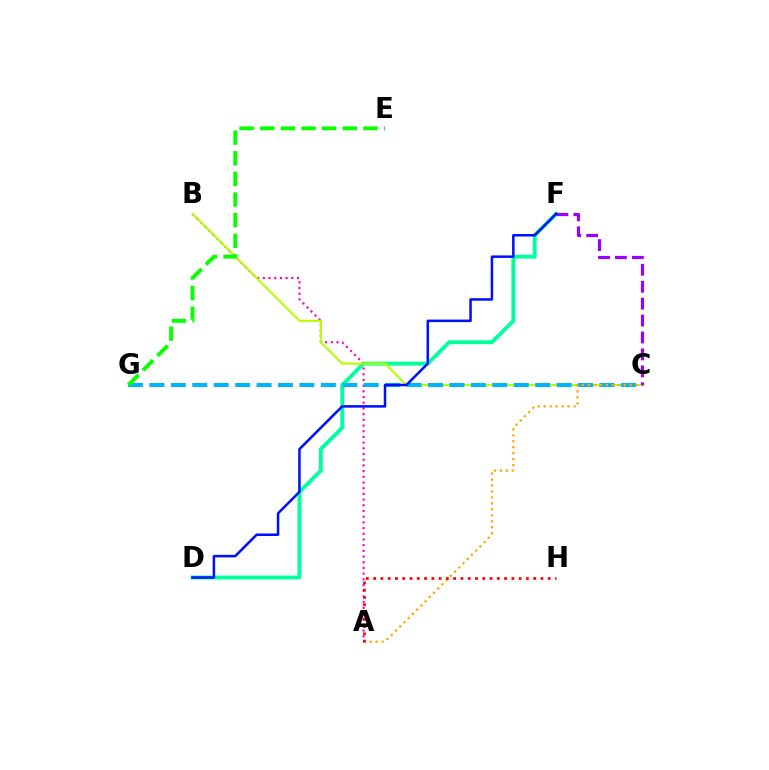{('D', 'F'): [{'color': '#00ff9d', 'line_style': 'solid', 'thickness': 2.79}, {'color': '#0010ff', 'line_style': 'solid', 'thickness': 1.82}], ('A', 'B'): [{'color': '#ff00bd', 'line_style': 'dotted', 'thickness': 1.55}], ('B', 'C'): [{'color': '#b3ff00', 'line_style': 'solid', 'thickness': 1.52}], ('C', 'G'): [{'color': '#00b5ff', 'line_style': 'dashed', 'thickness': 2.91}], ('C', 'F'): [{'color': '#9b00ff', 'line_style': 'dashed', 'thickness': 2.3}], ('E', 'G'): [{'color': '#08ff00', 'line_style': 'dashed', 'thickness': 2.8}], ('A', 'C'): [{'color': '#ffa500', 'line_style': 'dotted', 'thickness': 1.62}], ('A', 'H'): [{'color': '#ff0000', 'line_style': 'dotted', 'thickness': 1.98}]}